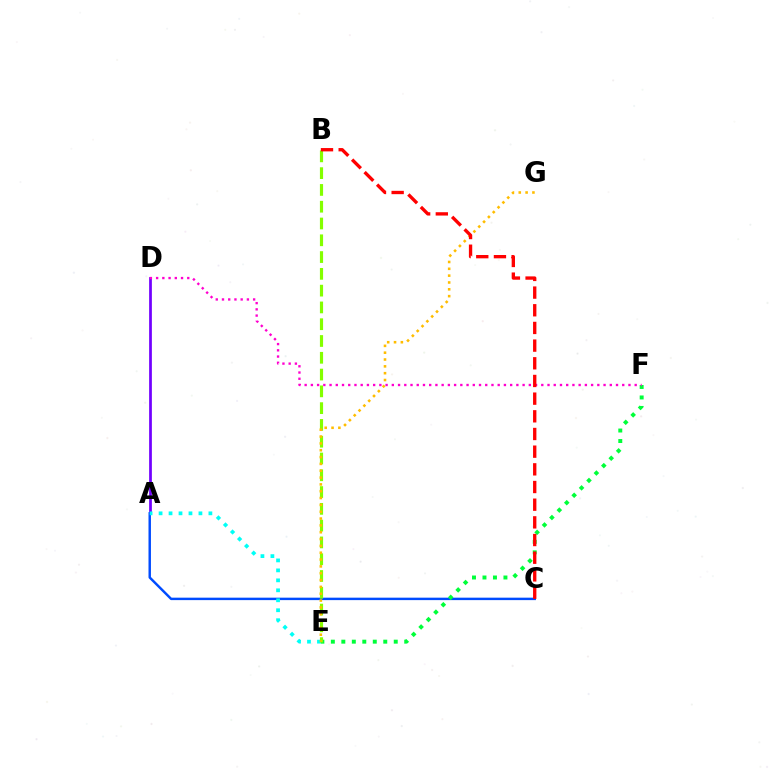{('A', 'D'): [{'color': '#7200ff', 'line_style': 'solid', 'thickness': 1.97}], ('A', 'C'): [{'color': '#004bff', 'line_style': 'solid', 'thickness': 1.76}], ('A', 'E'): [{'color': '#00fff6', 'line_style': 'dotted', 'thickness': 2.71}], ('E', 'F'): [{'color': '#00ff39', 'line_style': 'dotted', 'thickness': 2.85}], ('B', 'E'): [{'color': '#84ff00', 'line_style': 'dashed', 'thickness': 2.28}], ('E', 'G'): [{'color': '#ffbd00', 'line_style': 'dotted', 'thickness': 1.86}], ('D', 'F'): [{'color': '#ff00cf', 'line_style': 'dotted', 'thickness': 1.69}], ('B', 'C'): [{'color': '#ff0000', 'line_style': 'dashed', 'thickness': 2.4}]}